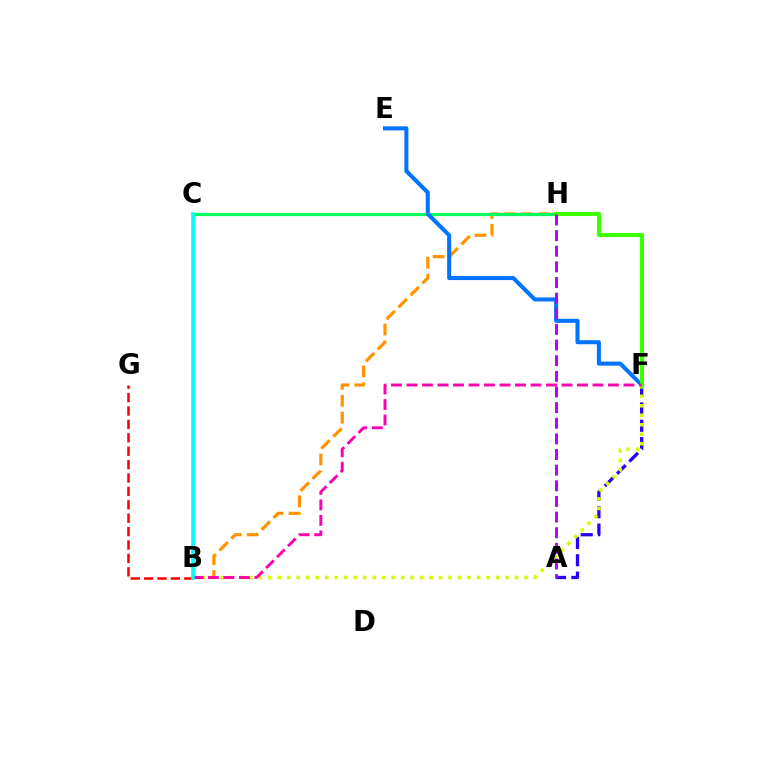{('A', 'F'): [{'color': '#2500ff', 'line_style': 'dashed', 'thickness': 2.36}], ('B', 'F'): [{'color': '#d1ff00', 'line_style': 'dotted', 'thickness': 2.58}, {'color': '#ff00ac', 'line_style': 'dashed', 'thickness': 2.11}], ('B', 'H'): [{'color': '#ff9400', 'line_style': 'dashed', 'thickness': 2.3}], ('C', 'H'): [{'color': '#00ff5c', 'line_style': 'solid', 'thickness': 2.28}], ('E', 'F'): [{'color': '#0074ff', 'line_style': 'solid', 'thickness': 2.91}], ('F', 'H'): [{'color': '#3dff00', 'line_style': 'solid', 'thickness': 2.95}], ('B', 'G'): [{'color': '#ff0000', 'line_style': 'dashed', 'thickness': 1.82}], ('B', 'C'): [{'color': '#00fff6', 'line_style': 'solid', 'thickness': 2.64}], ('A', 'H'): [{'color': '#b900ff', 'line_style': 'dashed', 'thickness': 2.12}]}